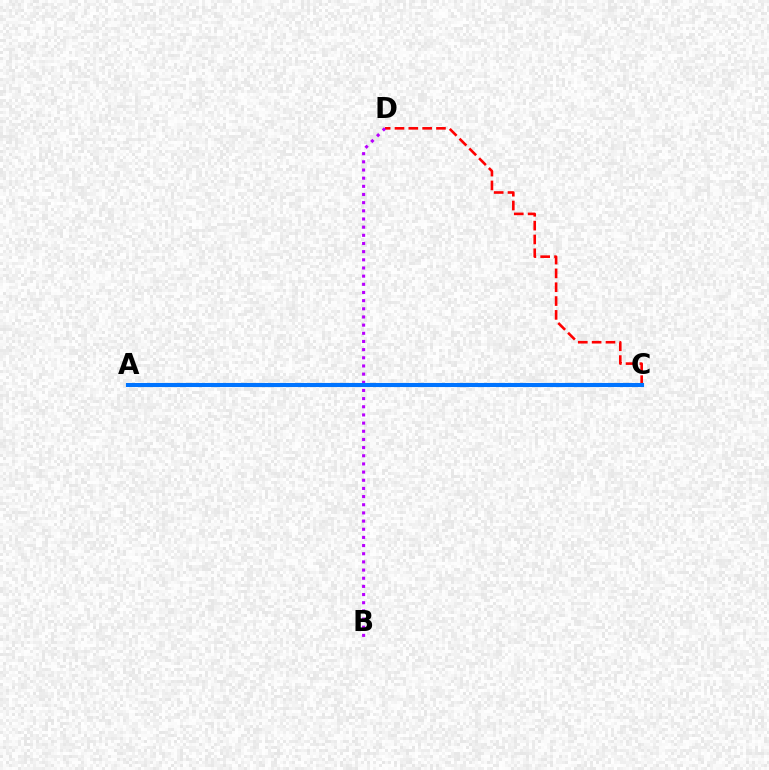{('C', 'D'): [{'color': '#ff0000', 'line_style': 'dashed', 'thickness': 1.88}], ('A', 'C'): [{'color': '#00ff5c', 'line_style': 'dashed', 'thickness': 1.77}, {'color': '#d1ff00', 'line_style': 'solid', 'thickness': 2.05}, {'color': '#0074ff', 'line_style': 'solid', 'thickness': 2.95}], ('B', 'D'): [{'color': '#b900ff', 'line_style': 'dotted', 'thickness': 2.22}]}